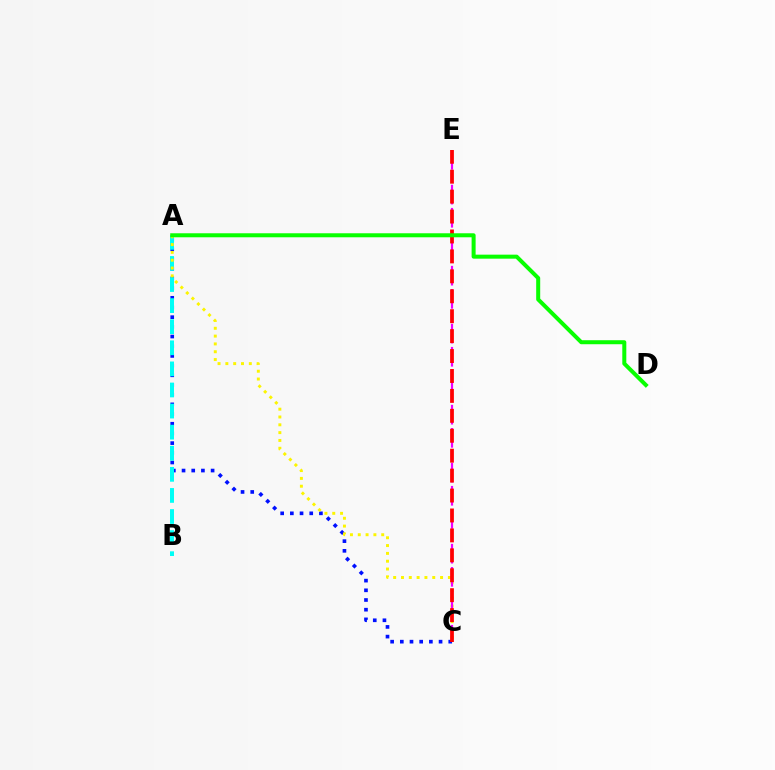{('A', 'C'): [{'color': '#0010ff', 'line_style': 'dotted', 'thickness': 2.63}, {'color': '#fcf500', 'line_style': 'dotted', 'thickness': 2.12}], ('A', 'B'): [{'color': '#00fff6', 'line_style': 'dashed', 'thickness': 2.86}], ('C', 'E'): [{'color': '#ee00ff', 'line_style': 'dashed', 'thickness': 1.57}, {'color': '#ff0000', 'line_style': 'dashed', 'thickness': 2.71}], ('A', 'D'): [{'color': '#08ff00', 'line_style': 'solid', 'thickness': 2.89}]}